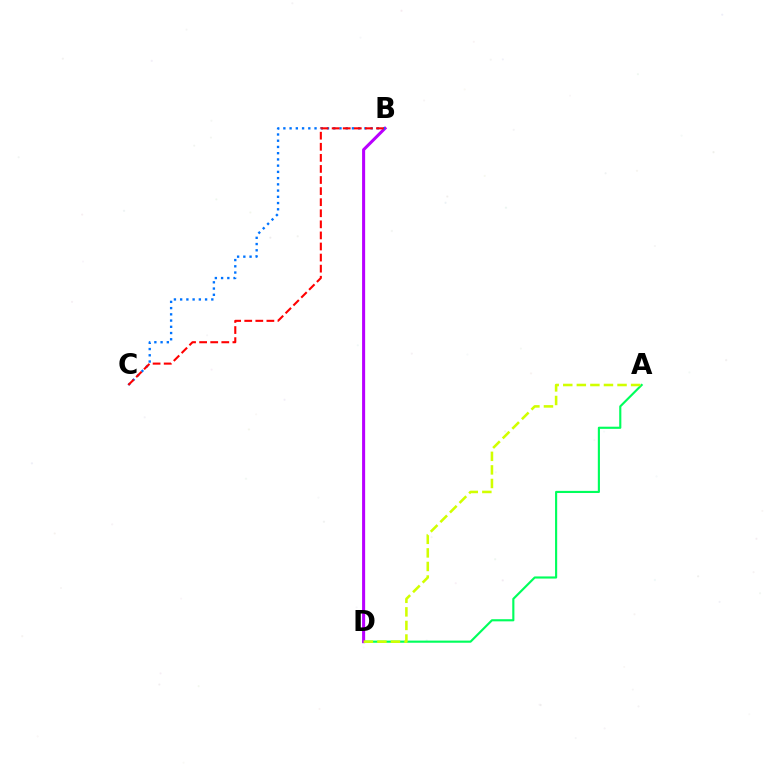{('A', 'D'): [{'color': '#00ff5c', 'line_style': 'solid', 'thickness': 1.54}, {'color': '#d1ff00', 'line_style': 'dashed', 'thickness': 1.84}], ('B', 'D'): [{'color': '#b900ff', 'line_style': 'solid', 'thickness': 2.2}], ('B', 'C'): [{'color': '#0074ff', 'line_style': 'dotted', 'thickness': 1.69}, {'color': '#ff0000', 'line_style': 'dashed', 'thickness': 1.51}]}